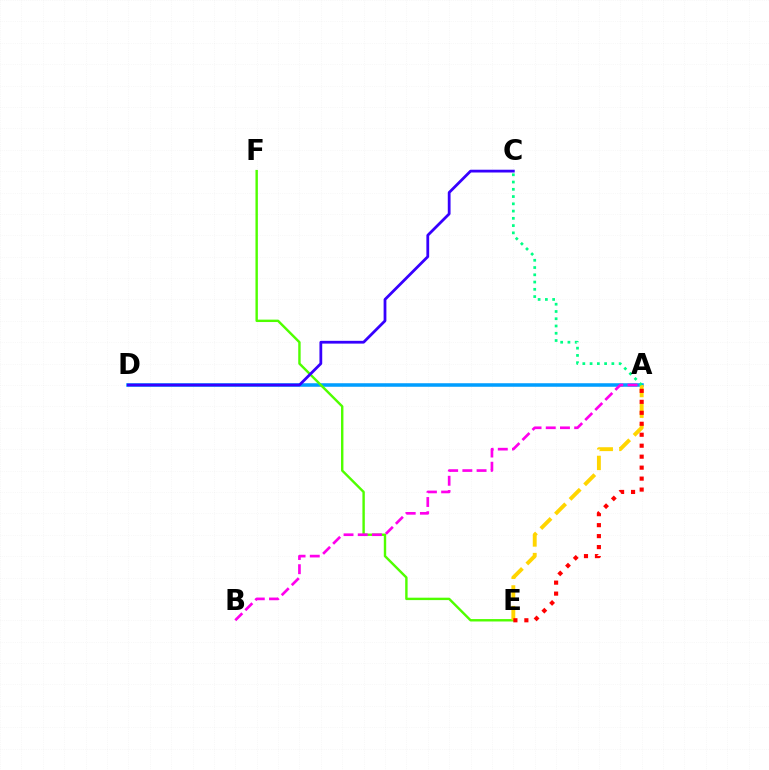{('A', 'D'): [{'color': '#009eff', 'line_style': 'solid', 'thickness': 2.54}], ('E', 'F'): [{'color': '#4fff00', 'line_style': 'solid', 'thickness': 1.73}], ('A', 'B'): [{'color': '#ff00ed', 'line_style': 'dashed', 'thickness': 1.93}], ('A', 'E'): [{'color': '#ffd500', 'line_style': 'dashed', 'thickness': 2.8}, {'color': '#ff0000', 'line_style': 'dotted', 'thickness': 2.98}], ('A', 'C'): [{'color': '#00ff86', 'line_style': 'dotted', 'thickness': 1.97}], ('C', 'D'): [{'color': '#3700ff', 'line_style': 'solid', 'thickness': 2.0}]}